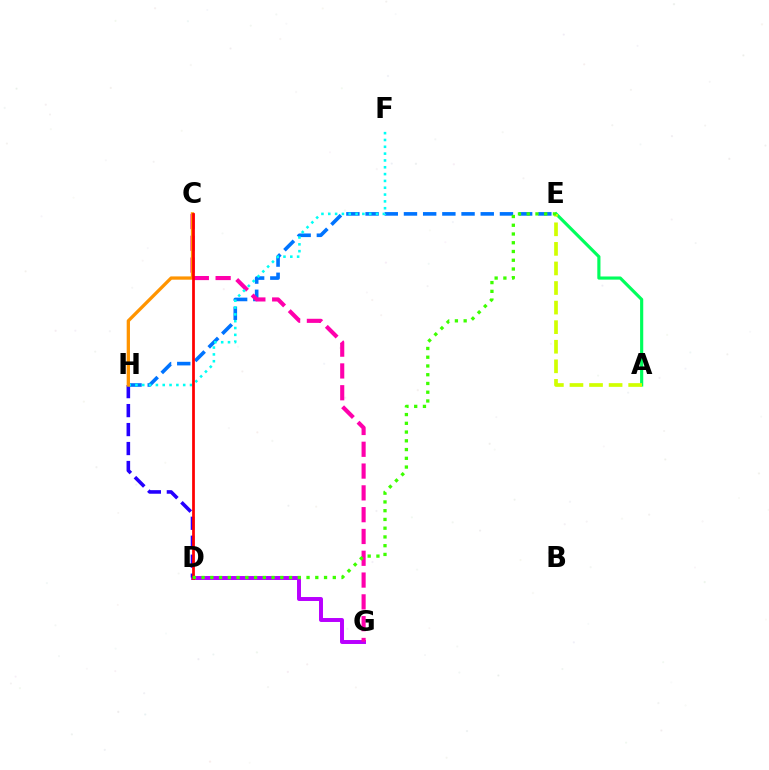{('D', 'G'): [{'color': '#b900ff', 'line_style': 'solid', 'thickness': 2.84}], ('D', 'H'): [{'color': '#2500ff', 'line_style': 'dashed', 'thickness': 2.58}], ('E', 'H'): [{'color': '#0074ff', 'line_style': 'dashed', 'thickness': 2.61}], ('C', 'G'): [{'color': '#ff00ac', 'line_style': 'dashed', 'thickness': 2.96}], ('A', 'E'): [{'color': '#00ff5c', 'line_style': 'solid', 'thickness': 2.27}, {'color': '#d1ff00', 'line_style': 'dashed', 'thickness': 2.66}], ('F', 'H'): [{'color': '#00fff6', 'line_style': 'dotted', 'thickness': 1.85}], ('C', 'H'): [{'color': '#ff9400', 'line_style': 'solid', 'thickness': 2.36}], ('C', 'D'): [{'color': '#ff0000', 'line_style': 'solid', 'thickness': 1.98}], ('D', 'E'): [{'color': '#3dff00', 'line_style': 'dotted', 'thickness': 2.38}]}